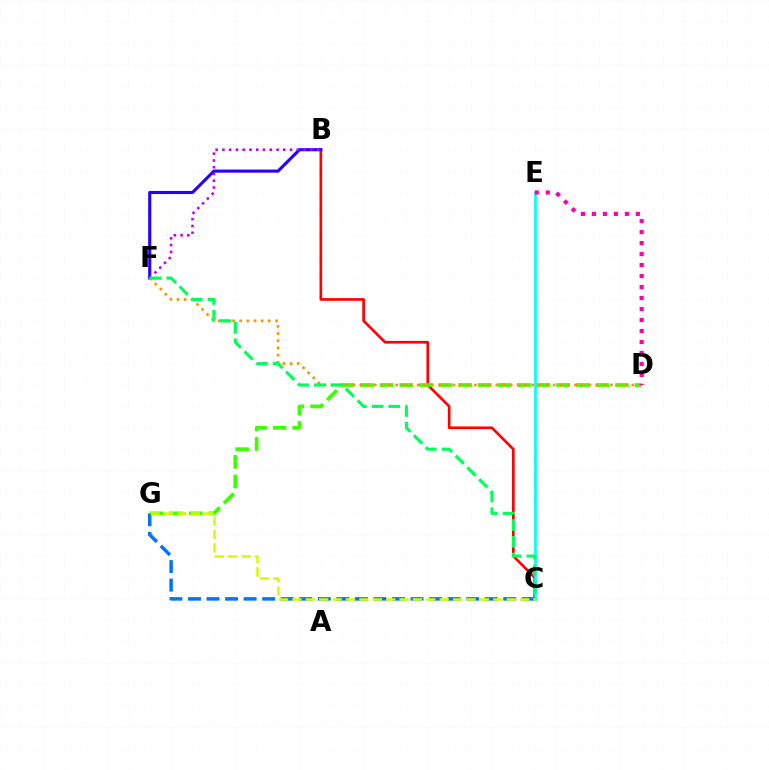{('B', 'C'): [{'color': '#ff0000', 'line_style': 'solid', 'thickness': 1.91}], ('C', 'E'): [{'color': '#00fff6', 'line_style': 'solid', 'thickness': 1.92}], ('D', 'G'): [{'color': '#3dff00', 'line_style': 'dashed', 'thickness': 2.66}], ('B', 'F'): [{'color': '#2500ff', 'line_style': 'solid', 'thickness': 2.23}, {'color': '#b900ff', 'line_style': 'dotted', 'thickness': 1.84}], ('C', 'G'): [{'color': '#0074ff', 'line_style': 'dashed', 'thickness': 2.52}, {'color': '#d1ff00', 'line_style': 'dashed', 'thickness': 1.82}], ('D', 'F'): [{'color': '#ff9400', 'line_style': 'dotted', 'thickness': 1.94}], ('C', 'F'): [{'color': '#00ff5c', 'line_style': 'dashed', 'thickness': 2.27}], ('D', 'E'): [{'color': '#ff00ac', 'line_style': 'dotted', 'thickness': 2.99}]}